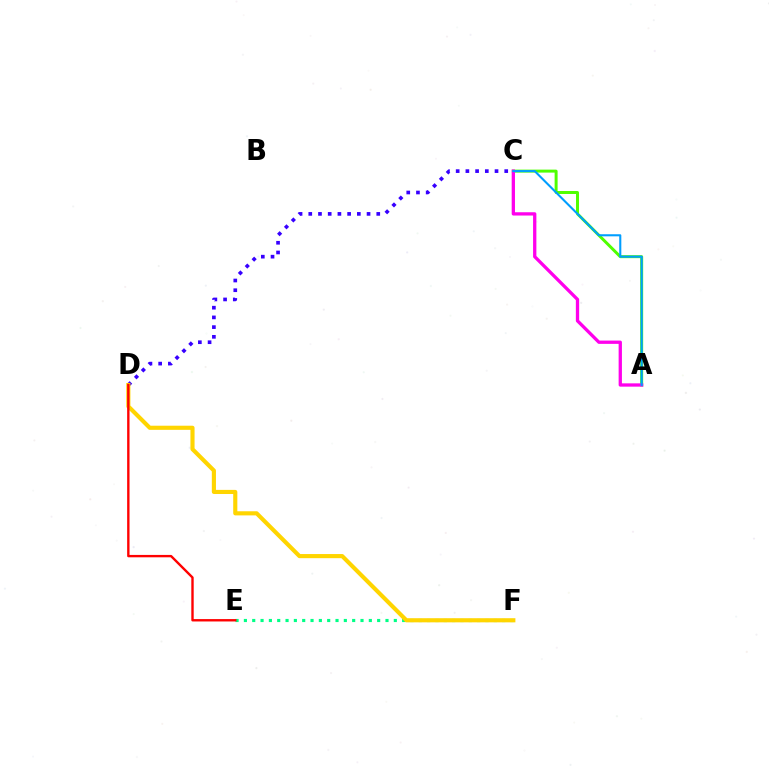{('C', 'D'): [{'color': '#3700ff', 'line_style': 'dotted', 'thickness': 2.64}], ('E', 'F'): [{'color': '#00ff86', 'line_style': 'dotted', 'thickness': 2.26}], ('A', 'C'): [{'color': '#4fff00', 'line_style': 'solid', 'thickness': 2.14}, {'color': '#ff00ed', 'line_style': 'solid', 'thickness': 2.37}, {'color': '#009eff', 'line_style': 'solid', 'thickness': 1.5}], ('D', 'F'): [{'color': '#ffd500', 'line_style': 'solid', 'thickness': 2.97}], ('D', 'E'): [{'color': '#ff0000', 'line_style': 'solid', 'thickness': 1.71}]}